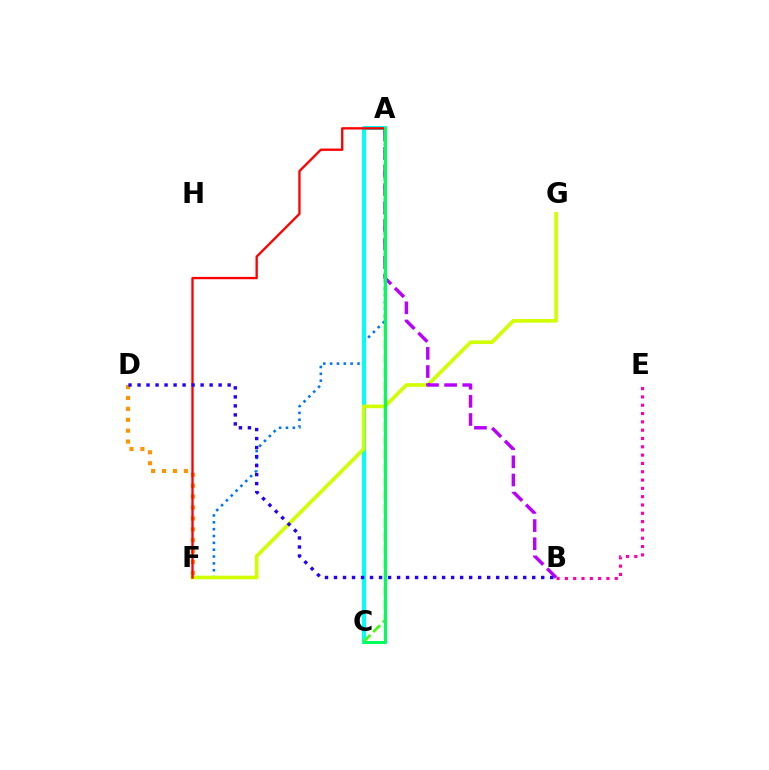{('A', 'F'): [{'color': '#0074ff', 'line_style': 'dotted', 'thickness': 1.86}, {'color': '#ff0000', 'line_style': 'solid', 'thickness': 1.67}], ('A', 'C'): [{'color': '#00fff6', 'line_style': 'solid', 'thickness': 2.87}, {'color': '#3dff00', 'line_style': 'dashed', 'thickness': 1.86}, {'color': '#00ff5c', 'line_style': 'solid', 'thickness': 2.2}], ('B', 'E'): [{'color': '#ff00ac', 'line_style': 'dotted', 'thickness': 2.26}], ('F', 'G'): [{'color': '#d1ff00', 'line_style': 'solid', 'thickness': 2.62}], ('A', 'B'): [{'color': '#b900ff', 'line_style': 'dashed', 'thickness': 2.47}], ('D', 'F'): [{'color': '#ff9400', 'line_style': 'dotted', 'thickness': 2.96}], ('B', 'D'): [{'color': '#2500ff', 'line_style': 'dotted', 'thickness': 2.45}]}